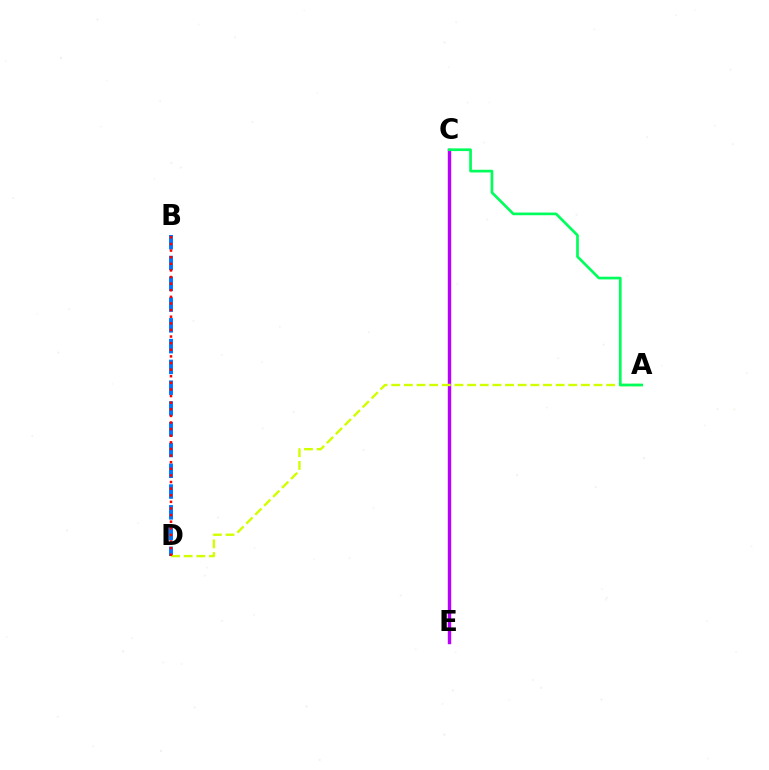{('C', 'E'): [{'color': '#b900ff', 'line_style': 'solid', 'thickness': 2.45}], ('B', 'D'): [{'color': '#0074ff', 'line_style': 'dashed', 'thickness': 2.82}, {'color': '#ff0000', 'line_style': 'dotted', 'thickness': 1.8}], ('A', 'D'): [{'color': '#d1ff00', 'line_style': 'dashed', 'thickness': 1.72}], ('A', 'C'): [{'color': '#00ff5c', 'line_style': 'solid', 'thickness': 1.94}]}